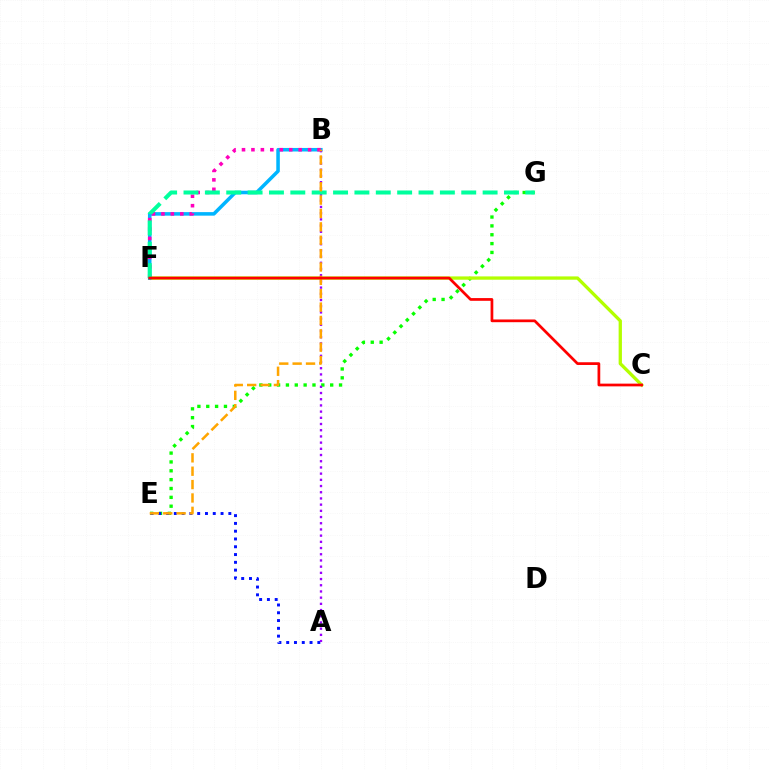{('E', 'G'): [{'color': '#08ff00', 'line_style': 'dotted', 'thickness': 2.41}], ('A', 'E'): [{'color': '#0010ff', 'line_style': 'dotted', 'thickness': 2.12}], ('C', 'F'): [{'color': '#b3ff00', 'line_style': 'solid', 'thickness': 2.38}, {'color': '#ff0000', 'line_style': 'solid', 'thickness': 1.96}], ('B', 'F'): [{'color': '#00b5ff', 'line_style': 'solid', 'thickness': 2.55}, {'color': '#ff00bd', 'line_style': 'dotted', 'thickness': 2.57}], ('A', 'B'): [{'color': '#9b00ff', 'line_style': 'dotted', 'thickness': 1.68}], ('F', 'G'): [{'color': '#00ff9d', 'line_style': 'dashed', 'thickness': 2.9}], ('B', 'E'): [{'color': '#ffa500', 'line_style': 'dashed', 'thickness': 1.82}]}